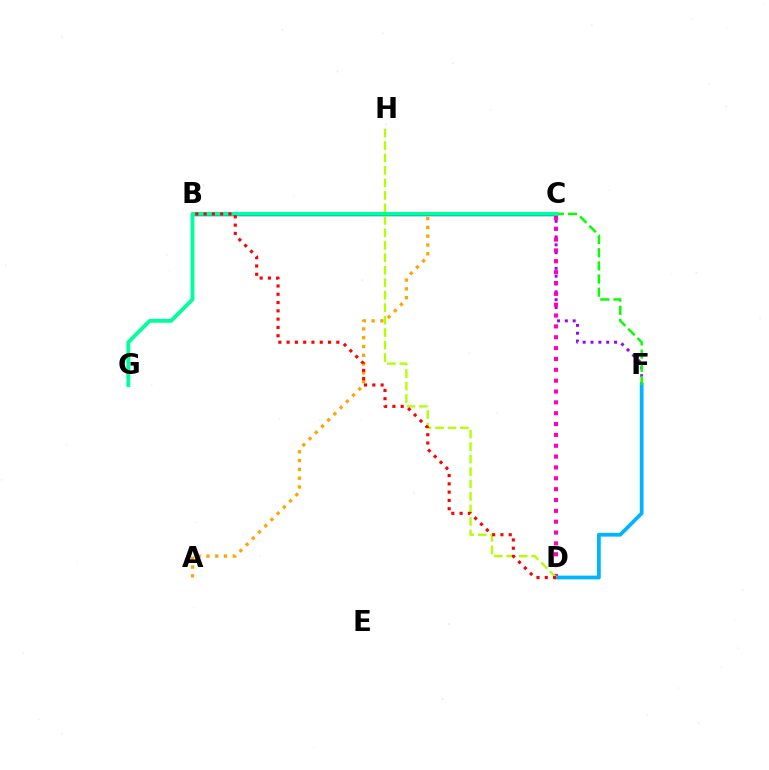{('C', 'F'): [{'color': '#9b00ff', 'line_style': 'dotted', 'thickness': 2.13}, {'color': '#08ff00', 'line_style': 'dashed', 'thickness': 1.79}], ('A', 'C'): [{'color': '#ffa500', 'line_style': 'dotted', 'thickness': 2.39}], ('B', 'C'): [{'color': '#0010ff', 'line_style': 'solid', 'thickness': 2.46}], ('C', 'D'): [{'color': '#ff00bd', 'line_style': 'dotted', 'thickness': 2.95}], ('D', 'F'): [{'color': '#00b5ff', 'line_style': 'solid', 'thickness': 2.72}], ('D', 'H'): [{'color': '#b3ff00', 'line_style': 'dashed', 'thickness': 1.69}], ('C', 'G'): [{'color': '#00ff9d', 'line_style': 'solid', 'thickness': 2.79}], ('B', 'D'): [{'color': '#ff0000', 'line_style': 'dotted', 'thickness': 2.25}]}